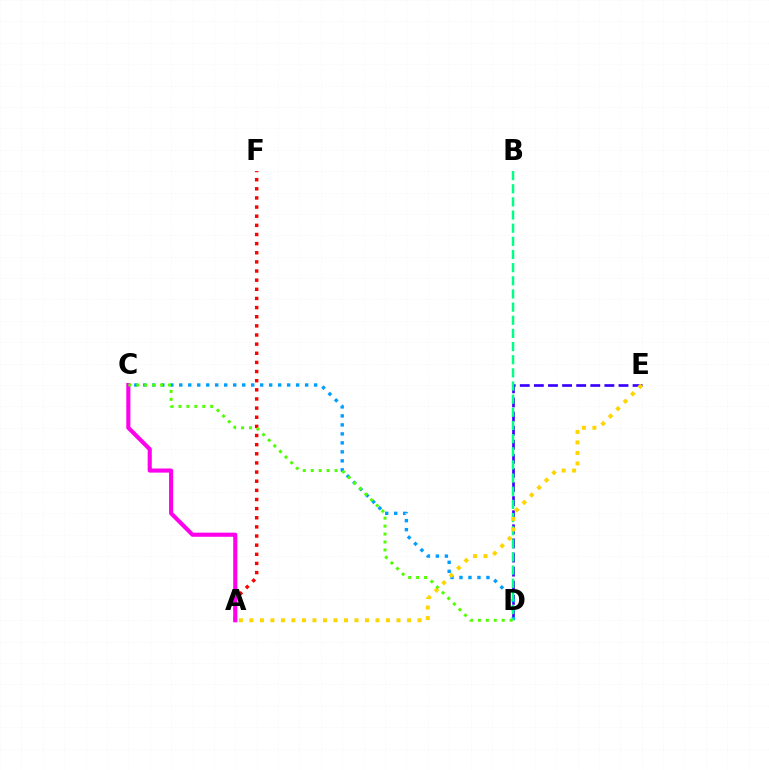{('D', 'E'): [{'color': '#3700ff', 'line_style': 'dashed', 'thickness': 1.92}], ('C', 'D'): [{'color': '#009eff', 'line_style': 'dotted', 'thickness': 2.44}, {'color': '#4fff00', 'line_style': 'dotted', 'thickness': 2.16}], ('A', 'F'): [{'color': '#ff0000', 'line_style': 'dotted', 'thickness': 2.48}], ('B', 'D'): [{'color': '#00ff86', 'line_style': 'dashed', 'thickness': 1.79}], ('A', 'E'): [{'color': '#ffd500', 'line_style': 'dotted', 'thickness': 2.85}], ('A', 'C'): [{'color': '#ff00ed', 'line_style': 'solid', 'thickness': 2.96}]}